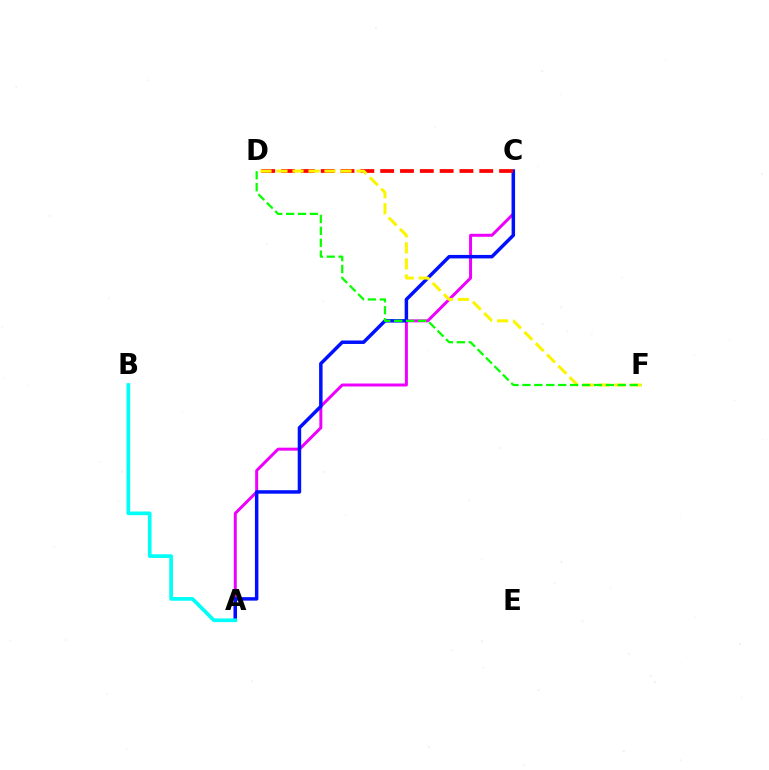{('A', 'C'): [{'color': '#ee00ff', 'line_style': 'solid', 'thickness': 2.15}, {'color': '#0010ff', 'line_style': 'solid', 'thickness': 2.5}], ('A', 'B'): [{'color': '#00fff6', 'line_style': 'solid', 'thickness': 2.65}], ('C', 'D'): [{'color': '#ff0000', 'line_style': 'dashed', 'thickness': 2.69}], ('D', 'F'): [{'color': '#fcf500', 'line_style': 'dashed', 'thickness': 2.17}, {'color': '#08ff00', 'line_style': 'dashed', 'thickness': 1.62}]}